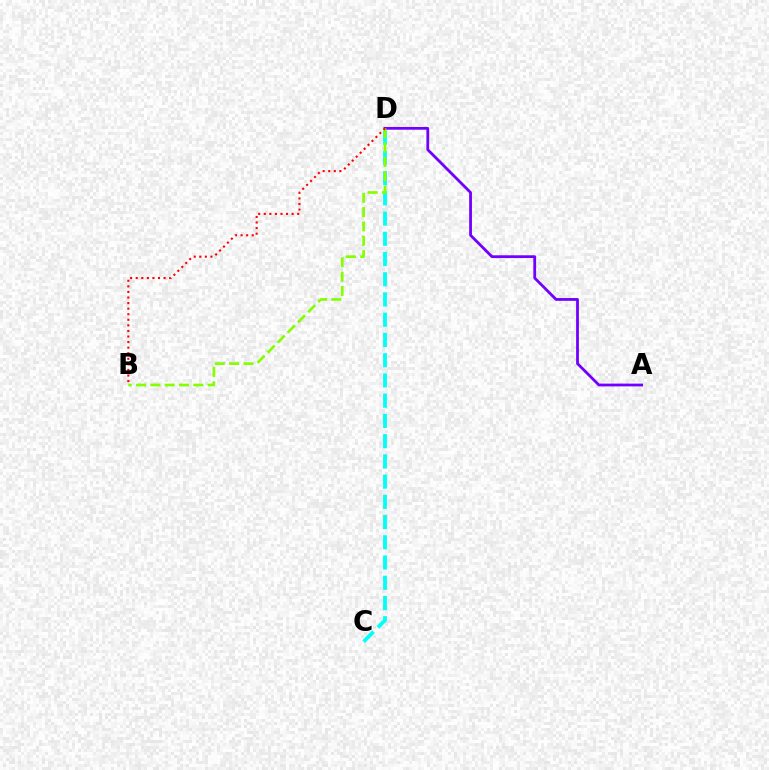{('A', 'D'): [{'color': '#7200ff', 'line_style': 'solid', 'thickness': 2.0}], ('C', 'D'): [{'color': '#00fff6', 'line_style': 'dashed', 'thickness': 2.75}], ('B', 'D'): [{'color': '#84ff00', 'line_style': 'dashed', 'thickness': 1.94}, {'color': '#ff0000', 'line_style': 'dotted', 'thickness': 1.51}]}